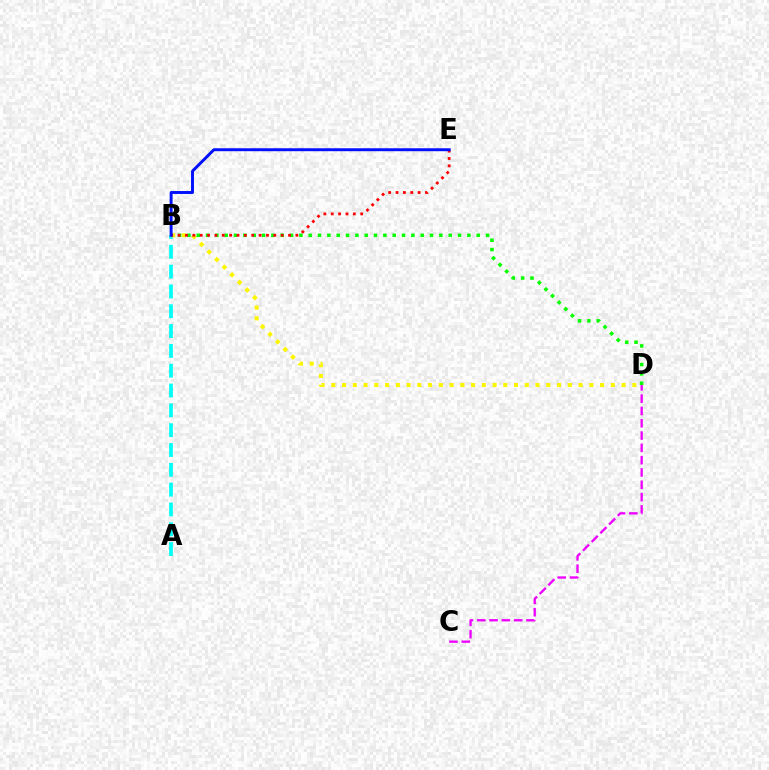{('A', 'B'): [{'color': '#00fff6', 'line_style': 'dashed', 'thickness': 2.69}], ('B', 'D'): [{'color': '#fcf500', 'line_style': 'dotted', 'thickness': 2.92}, {'color': '#08ff00', 'line_style': 'dotted', 'thickness': 2.54}], ('C', 'D'): [{'color': '#ee00ff', 'line_style': 'dashed', 'thickness': 1.67}], ('B', 'E'): [{'color': '#ff0000', 'line_style': 'dotted', 'thickness': 2.0}, {'color': '#0010ff', 'line_style': 'solid', 'thickness': 2.12}]}